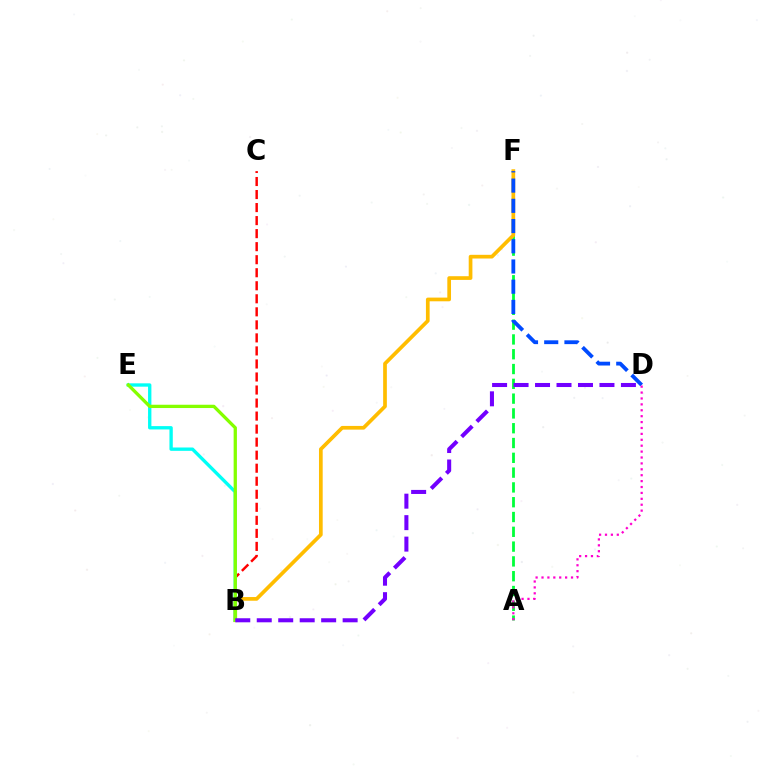{('A', 'F'): [{'color': '#00ff39', 'line_style': 'dashed', 'thickness': 2.01}], ('B', 'C'): [{'color': '#ff0000', 'line_style': 'dashed', 'thickness': 1.77}], ('B', 'F'): [{'color': '#ffbd00', 'line_style': 'solid', 'thickness': 2.67}], ('B', 'E'): [{'color': '#00fff6', 'line_style': 'solid', 'thickness': 2.41}, {'color': '#84ff00', 'line_style': 'solid', 'thickness': 2.37}], ('D', 'F'): [{'color': '#004bff', 'line_style': 'dashed', 'thickness': 2.75}], ('B', 'D'): [{'color': '#7200ff', 'line_style': 'dashed', 'thickness': 2.92}], ('A', 'D'): [{'color': '#ff00cf', 'line_style': 'dotted', 'thickness': 1.6}]}